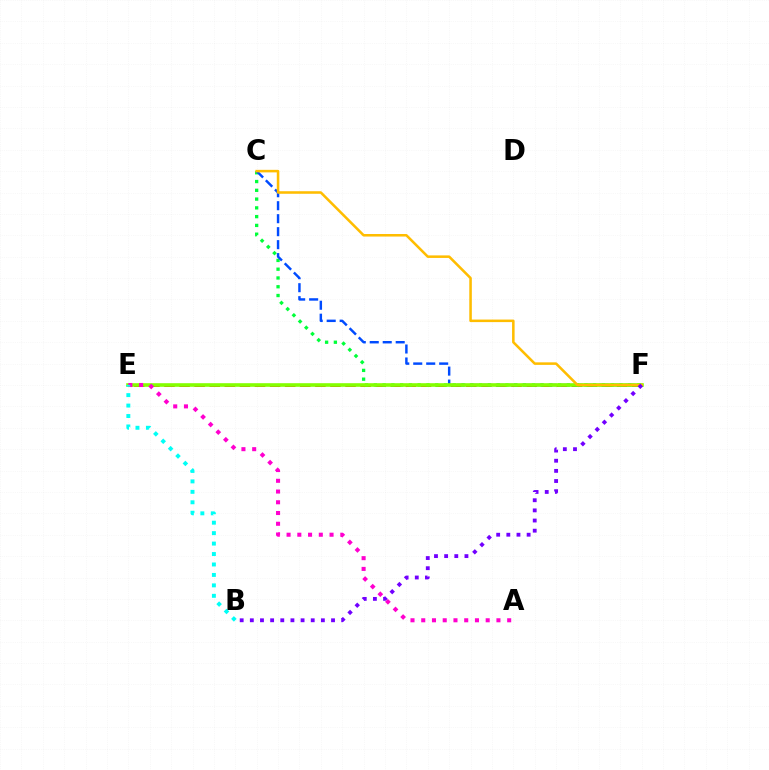{('E', 'F'): [{'color': '#ff0000', 'line_style': 'dashed', 'thickness': 2.05}, {'color': '#84ff00', 'line_style': 'solid', 'thickness': 2.6}], ('C', 'F'): [{'color': '#00ff39', 'line_style': 'dotted', 'thickness': 2.38}, {'color': '#004bff', 'line_style': 'dashed', 'thickness': 1.76}, {'color': '#ffbd00', 'line_style': 'solid', 'thickness': 1.83}], ('A', 'E'): [{'color': '#ff00cf', 'line_style': 'dotted', 'thickness': 2.92}], ('B', 'E'): [{'color': '#00fff6', 'line_style': 'dotted', 'thickness': 2.84}], ('B', 'F'): [{'color': '#7200ff', 'line_style': 'dotted', 'thickness': 2.76}]}